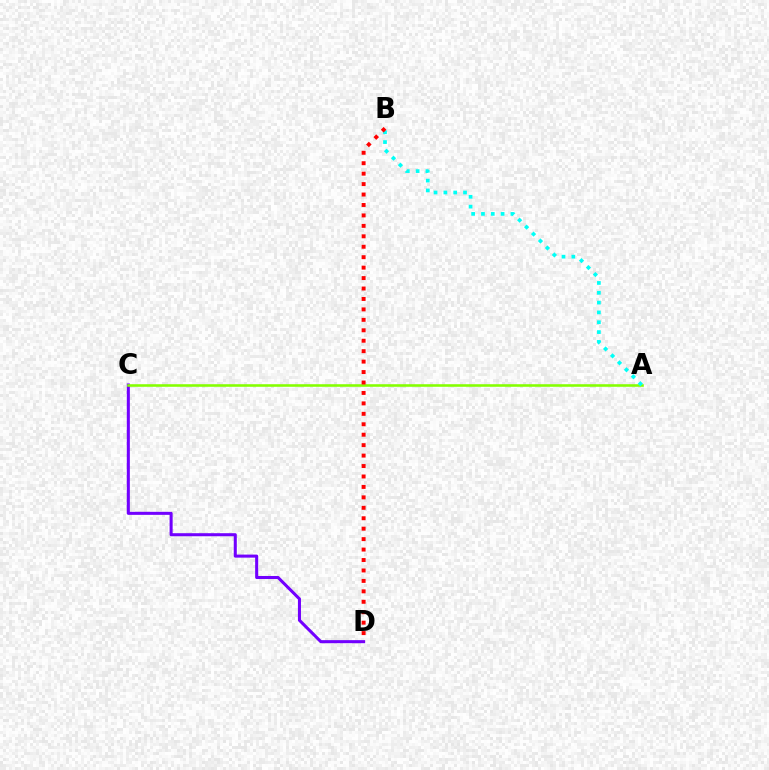{('C', 'D'): [{'color': '#7200ff', 'line_style': 'solid', 'thickness': 2.19}], ('A', 'C'): [{'color': '#84ff00', 'line_style': 'solid', 'thickness': 1.85}], ('A', 'B'): [{'color': '#00fff6', 'line_style': 'dotted', 'thickness': 2.67}], ('B', 'D'): [{'color': '#ff0000', 'line_style': 'dotted', 'thickness': 2.84}]}